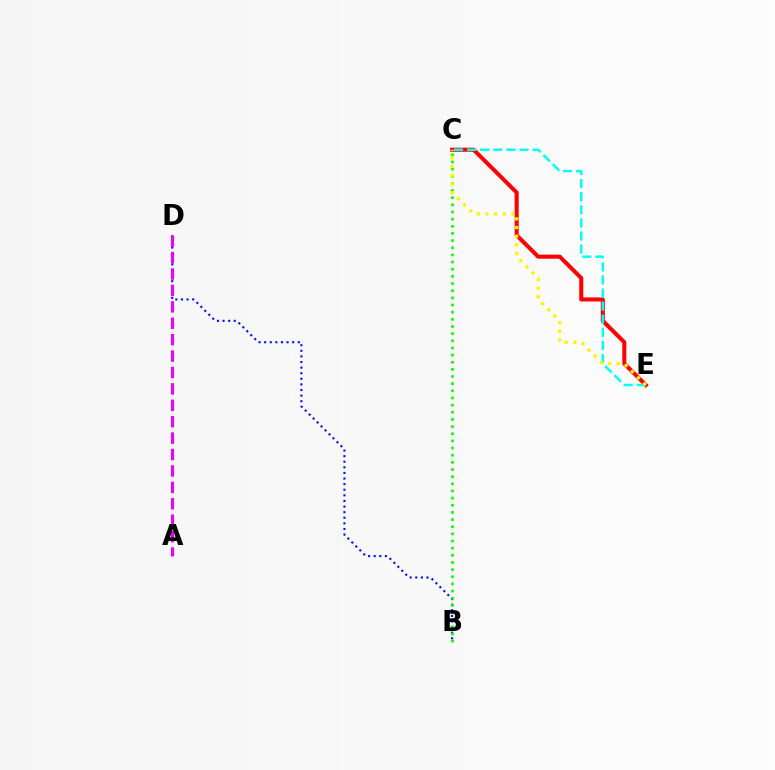{('B', 'D'): [{'color': '#0010ff', 'line_style': 'dotted', 'thickness': 1.52}], ('C', 'E'): [{'color': '#ff0000', 'line_style': 'solid', 'thickness': 2.92}, {'color': '#00fff6', 'line_style': 'dashed', 'thickness': 1.78}, {'color': '#fcf500', 'line_style': 'dotted', 'thickness': 2.36}], ('A', 'D'): [{'color': '#ee00ff', 'line_style': 'dashed', 'thickness': 2.23}], ('B', 'C'): [{'color': '#08ff00', 'line_style': 'dotted', 'thickness': 1.94}]}